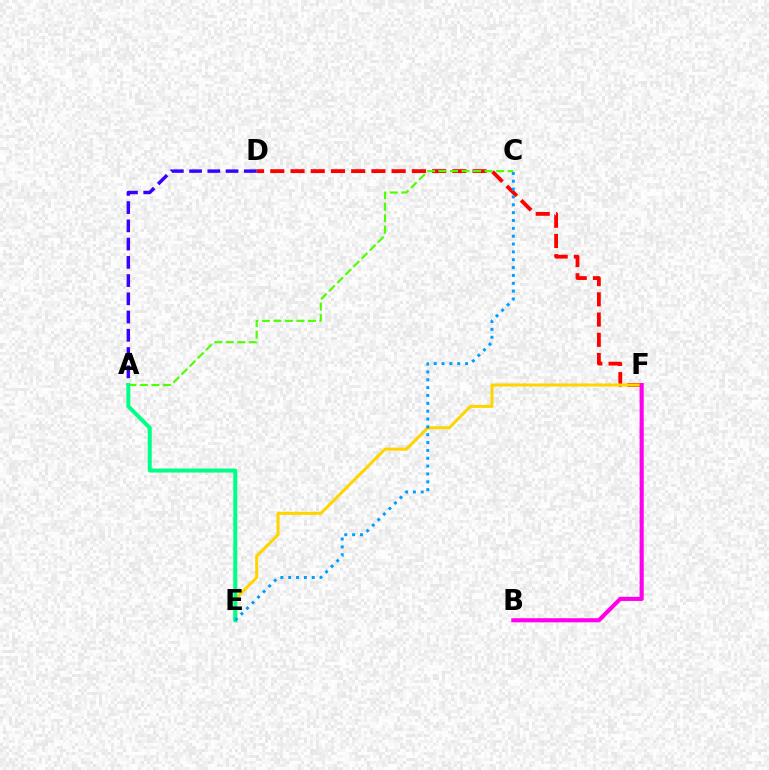{('D', 'F'): [{'color': '#ff0000', 'line_style': 'dashed', 'thickness': 2.75}], ('E', 'F'): [{'color': '#ffd500', 'line_style': 'solid', 'thickness': 2.19}], ('A', 'D'): [{'color': '#3700ff', 'line_style': 'dashed', 'thickness': 2.48}], ('A', 'C'): [{'color': '#4fff00', 'line_style': 'dashed', 'thickness': 1.56}], ('A', 'E'): [{'color': '#00ff86', 'line_style': 'solid', 'thickness': 2.88}], ('B', 'F'): [{'color': '#ff00ed', 'line_style': 'solid', 'thickness': 2.97}], ('C', 'E'): [{'color': '#009eff', 'line_style': 'dotted', 'thickness': 2.13}]}